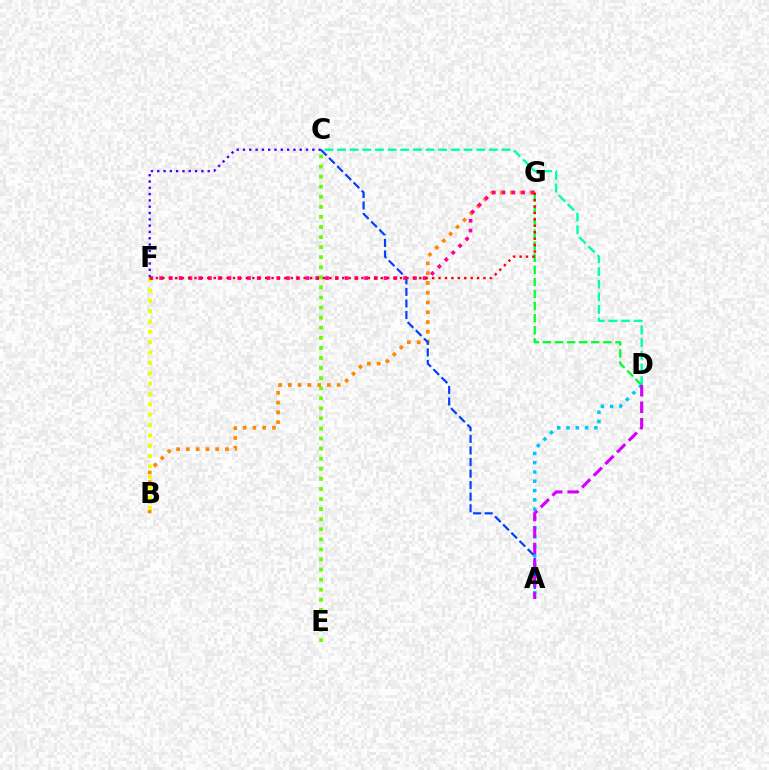{('B', 'G'): [{'color': '#ff8800', 'line_style': 'dotted', 'thickness': 2.65}], ('B', 'F'): [{'color': '#eeff00', 'line_style': 'dotted', 'thickness': 2.82}], ('C', 'F'): [{'color': '#4f00ff', 'line_style': 'dotted', 'thickness': 1.71}], ('C', 'E'): [{'color': '#66ff00', 'line_style': 'dotted', 'thickness': 2.74}], ('A', 'D'): [{'color': '#00c7ff', 'line_style': 'dotted', 'thickness': 2.52}, {'color': '#d600ff', 'line_style': 'dashed', 'thickness': 2.24}], ('A', 'C'): [{'color': '#003fff', 'line_style': 'dashed', 'thickness': 1.57}], ('C', 'D'): [{'color': '#00ffaf', 'line_style': 'dashed', 'thickness': 1.72}], ('D', 'G'): [{'color': '#00ff27', 'line_style': 'dashed', 'thickness': 1.64}], ('F', 'G'): [{'color': '#ff00a0', 'line_style': 'dotted', 'thickness': 2.65}, {'color': '#ff0000', 'line_style': 'dotted', 'thickness': 1.75}]}